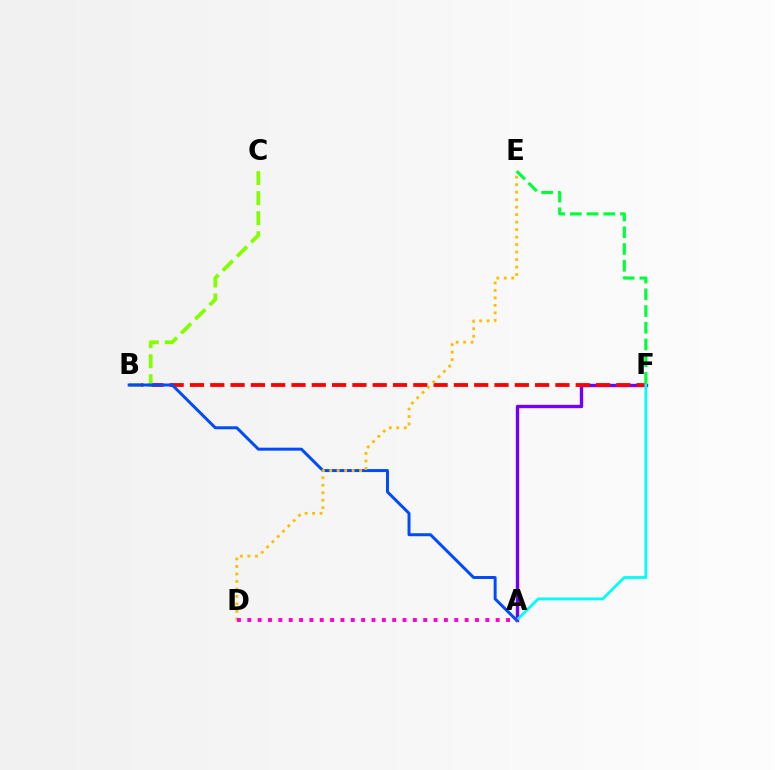{('A', 'F'): [{'color': '#7200ff', 'line_style': 'solid', 'thickness': 2.42}, {'color': '#00fff6', 'line_style': 'solid', 'thickness': 2.02}], ('B', 'F'): [{'color': '#ff0000', 'line_style': 'dashed', 'thickness': 2.76}], ('E', 'F'): [{'color': '#00ff39', 'line_style': 'dashed', 'thickness': 2.27}], ('B', 'C'): [{'color': '#84ff00', 'line_style': 'dashed', 'thickness': 2.72}], ('A', 'B'): [{'color': '#004bff', 'line_style': 'solid', 'thickness': 2.14}], ('D', 'E'): [{'color': '#ffbd00', 'line_style': 'dotted', 'thickness': 2.03}], ('A', 'D'): [{'color': '#ff00cf', 'line_style': 'dotted', 'thickness': 2.81}]}